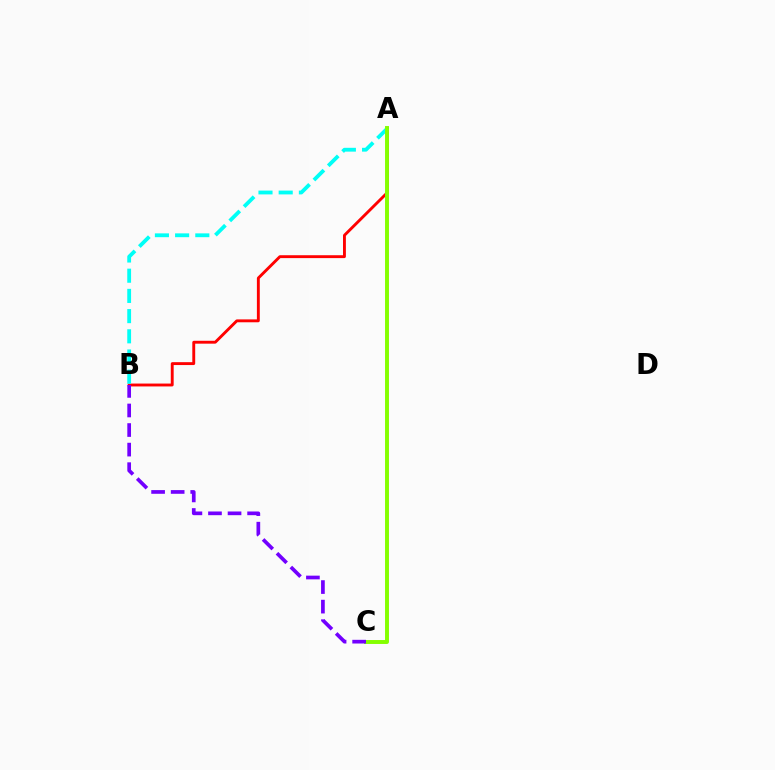{('A', 'B'): [{'color': '#ff0000', 'line_style': 'solid', 'thickness': 2.08}, {'color': '#00fff6', 'line_style': 'dashed', 'thickness': 2.74}], ('A', 'C'): [{'color': '#84ff00', 'line_style': 'solid', 'thickness': 2.83}], ('B', 'C'): [{'color': '#7200ff', 'line_style': 'dashed', 'thickness': 2.66}]}